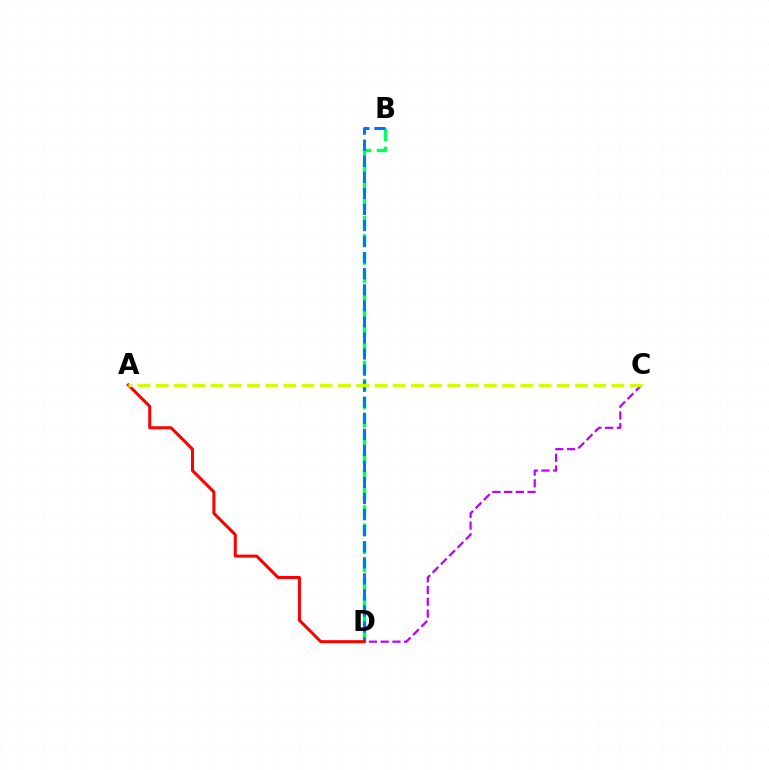{('B', 'D'): [{'color': '#00ff5c', 'line_style': 'dashed', 'thickness': 2.46}, {'color': '#0074ff', 'line_style': 'dashed', 'thickness': 2.18}], ('C', 'D'): [{'color': '#b900ff', 'line_style': 'dashed', 'thickness': 1.59}], ('A', 'D'): [{'color': '#ff0000', 'line_style': 'solid', 'thickness': 2.18}], ('A', 'C'): [{'color': '#d1ff00', 'line_style': 'dashed', 'thickness': 2.48}]}